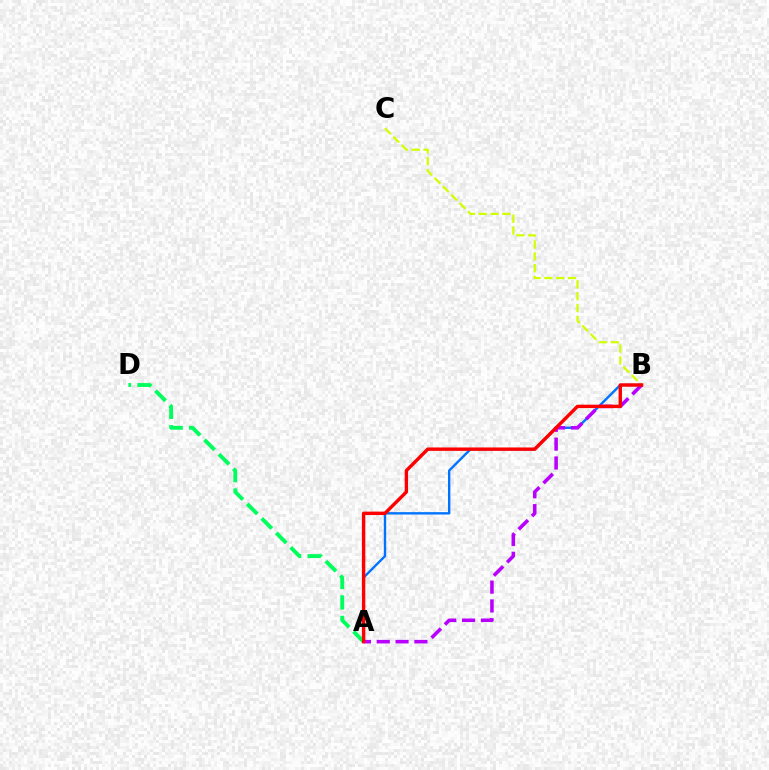{('B', 'C'): [{'color': '#d1ff00', 'line_style': 'dashed', 'thickness': 1.6}], ('A', 'D'): [{'color': '#00ff5c', 'line_style': 'dashed', 'thickness': 2.78}], ('A', 'B'): [{'color': '#0074ff', 'line_style': 'solid', 'thickness': 1.71}, {'color': '#b900ff', 'line_style': 'dashed', 'thickness': 2.56}, {'color': '#ff0000', 'line_style': 'solid', 'thickness': 2.44}]}